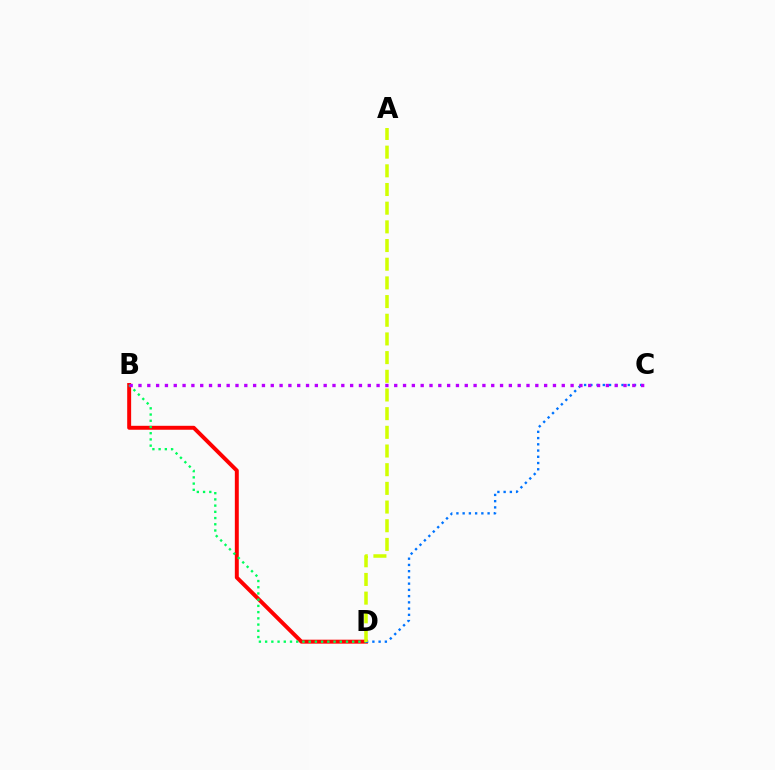{('B', 'D'): [{'color': '#ff0000', 'line_style': 'solid', 'thickness': 2.84}, {'color': '#00ff5c', 'line_style': 'dotted', 'thickness': 1.69}], ('C', 'D'): [{'color': '#0074ff', 'line_style': 'dotted', 'thickness': 1.69}], ('A', 'D'): [{'color': '#d1ff00', 'line_style': 'dashed', 'thickness': 2.54}], ('B', 'C'): [{'color': '#b900ff', 'line_style': 'dotted', 'thickness': 2.4}]}